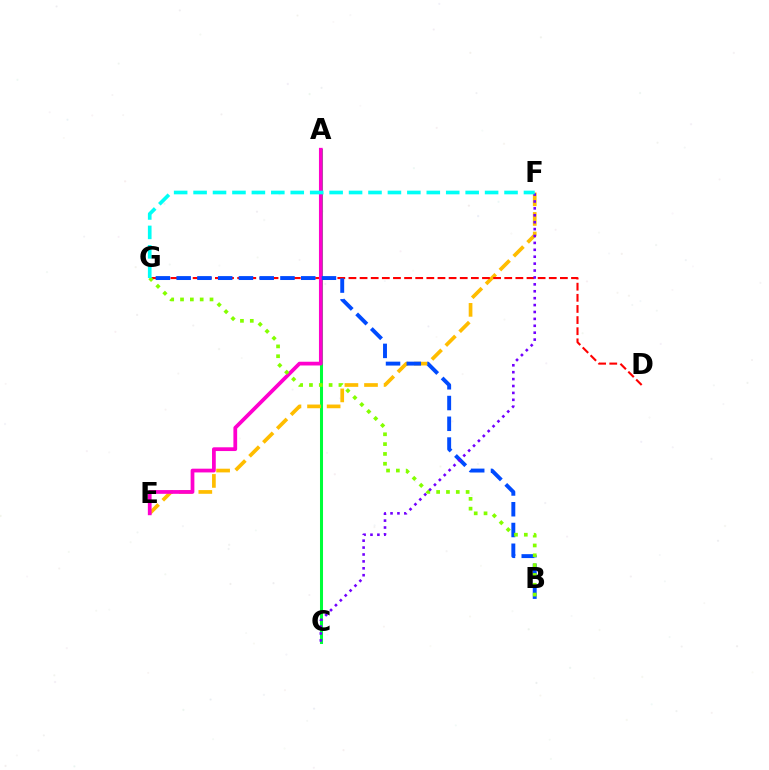{('A', 'C'): [{'color': '#00ff39', 'line_style': 'solid', 'thickness': 2.19}], ('E', 'F'): [{'color': '#ffbd00', 'line_style': 'dashed', 'thickness': 2.66}], ('D', 'G'): [{'color': '#ff0000', 'line_style': 'dashed', 'thickness': 1.51}], ('A', 'E'): [{'color': '#ff00cf', 'line_style': 'solid', 'thickness': 2.7}], ('B', 'G'): [{'color': '#004bff', 'line_style': 'dashed', 'thickness': 2.82}, {'color': '#84ff00', 'line_style': 'dotted', 'thickness': 2.67}], ('C', 'F'): [{'color': '#7200ff', 'line_style': 'dotted', 'thickness': 1.88}], ('F', 'G'): [{'color': '#00fff6', 'line_style': 'dashed', 'thickness': 2.64}]}